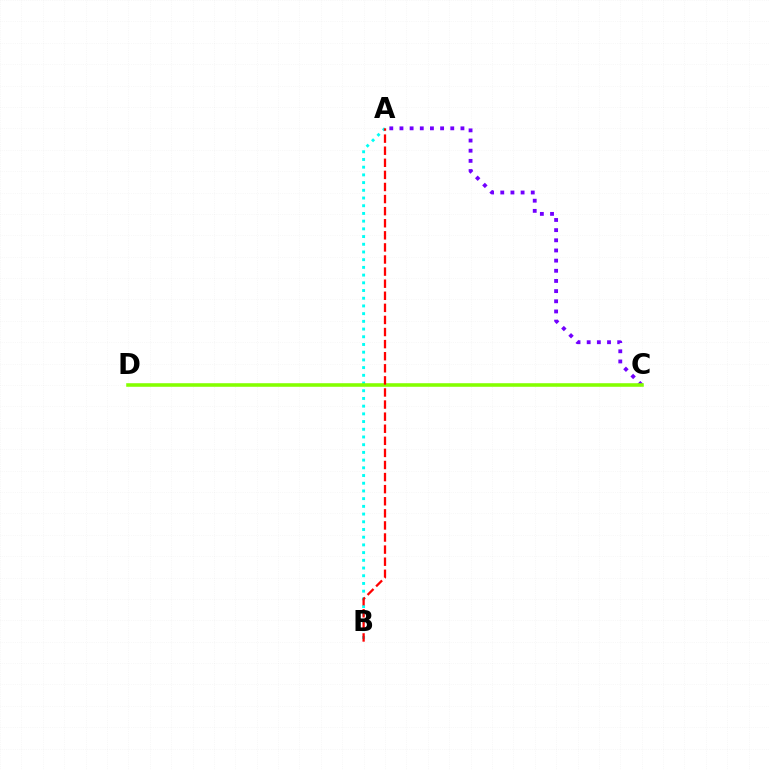{('A', 'B'): [{'color': '#00fff6', 'line_style': 'dotted', 'thickness': 2.09}, {'color': '#ff0000', 'line_style': 'dashed', 'thickness': 1.64}], ('A', 'C'): [{'color': '#7200ff', 'line_style': 'dotted', 'thickness': 2.76}], ('C', 'D'): [{'color': '#84ff00', 'line_style': 'solid', 'thickness': 2.57}]}